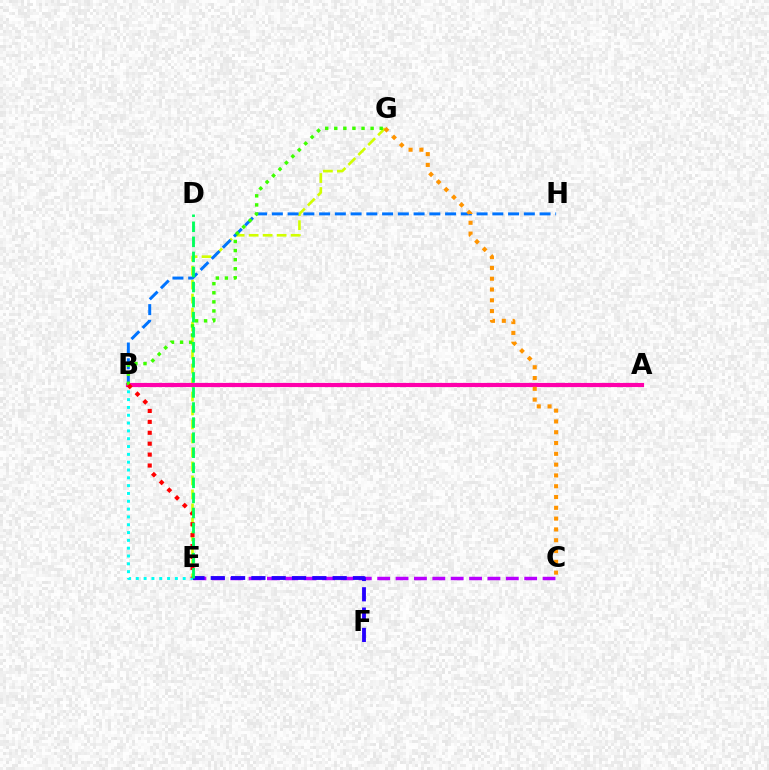{('B', 'E'): [{'color': '#00fff6', 'line_style': 'dotted', 'thickness': 2.12}, {'color': '#ff0000', 'line_style': 'dotted', 'thickness': 2.97}], ('C', 'E'): [{'color': '#b900ff', 'line_style': 'dashed', 'thickness': 2.5}], ('E', 'G'): [{'color': '#d1ff00', 'line_style': 'dashed', 'thickness': 1.9}], ('B', 'H'): [{'color': '#0074ff', 'line_style': 'dashed', 'thickness': 2.14}], ('A', 'B'): [{'color': '#ff00ac', 'line_style': 'solid', 'thickness': 2.99}], ('B', 'G'): [{'color': '#3dff00', 'line_style': 'dotted', 'thickness': 2.47}], ('C', 'G'): [{'color': '#ff9400', 'line_style': 'dotted', 'thickness': 2.93}], ('E', 'F'): [{'color': '#2500ff', 'line_style': 'dashed', 'thickness': 2.76}], ('D', 'E'): [{'color': '#00ff5c', 'line_style': 'dashed', 'thickness': 2.05}]}